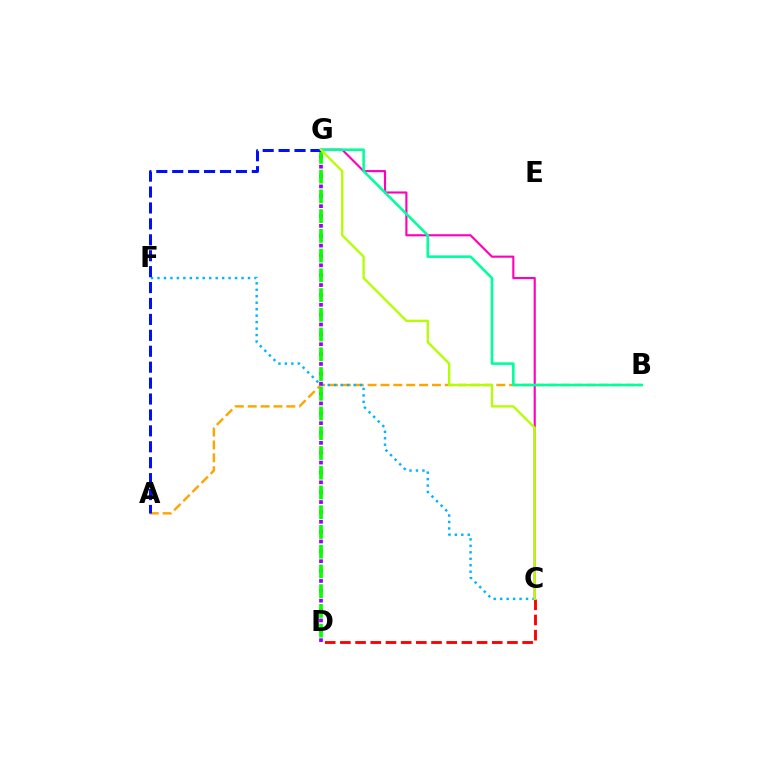{('C', 'G'): [{'color': '#ff00bd', 'line_style': 'solid', 'thickness': 1.54}, {'color': '#b3ff00', 'line_style': 'solid', 'thickness': 1.67}], ('A', 'B'): [{'color': '#ffa500', 'line_style': 'dashed', 'thickness': 1.75}], ('B', 'G'): [{'color': '#00ff9d', 'line_style': 'solid', 'thickness': 1.87}], ('C', 'F'): [{'color': '#00b5ff', 'line_style': 'dotted', 'thickness': 1.76}], ('C', 'D'): [{'color': '#ff0000', 'line_style': 'dashed', 'thickness': 2.06}], ('D', 'G'): [{'color': '#9b00ff', 'line_style': 'dotted', 'thickness': 2.68}, {'color': '#08ff00', 'line_style': 'dashed', 'thickness': 2.68}], ('A', 'G'): [{'color': '#0010ff', 'line_style': 'dashed', 'thickness': 2.16}]}